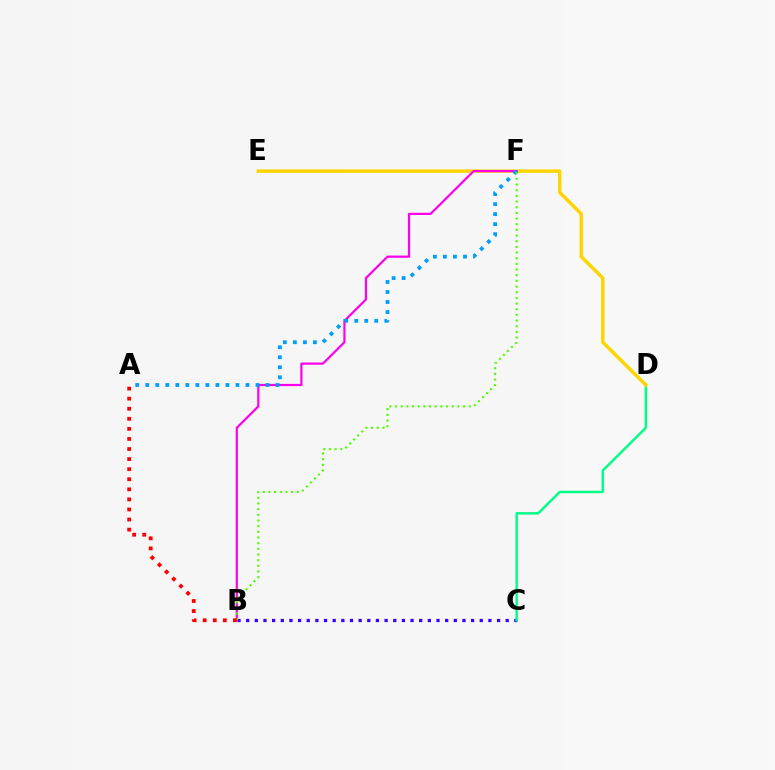{('B', 'C'): [{'color': '#3700ff', 'line_style': 'dotted', 'thickness': 2.35}], ('C', 'D'): [{'color': '#00ff86', 'line_style': 'solid', 'thickness': 1.78}], ('D', 'E'): [{'color': '#ffd500', 'line_style': 'solid', 'thickness': 2.47}], ('B', 'F'): [{'color': '#ff00ed', 'line_style': 'solid', 'thickness': 1.59}, {'color': '#4fff00', 'line_style': 'dotted', 'thickness': 1.54}], ('A', 'F'): [{'color': '#009eff', 'line_style': 'dotted', 'thickness': 2.72}], ('A', 'B'): [{'color': '#ff0000', 'line_style': 'dotted', 'thickness': 2.74}]}